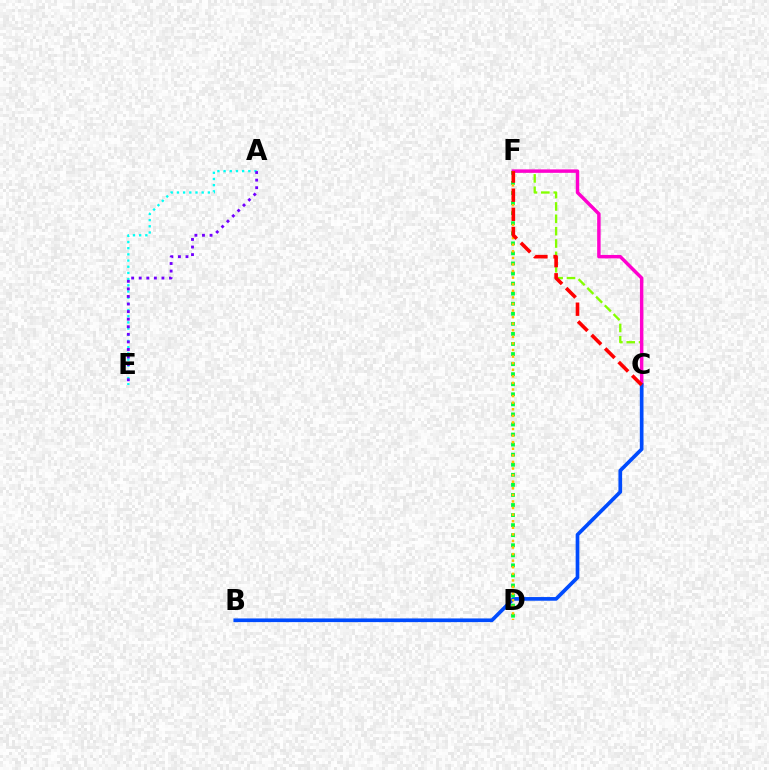{('A', 'E'): [{'color': '#00fff6', 'line_style': 'dotted', 'thickness': 1.68}, {'color': '#7200ff', 'line_style': 'dotted', 'thickness': 2.06}], ('C', 'F'): [{'color': '#84ff00', 'line_style': 'dashed', 'thickness': 1.68}, {'color': '#ff00cf', 'line_style': 'solid', 'thickness': 2.49}, {'color': '#ff0000', 'line_style': 'dashed', 'thickness': 2.6}], ('B', 'C'): [{'color': '#004bff', 'line_style': 'solid', 'thickness': 2.65}], ('D', 'F'): [{'color': '#00ff39', 'line_style': 'dotted', 'thickness': 2.73}, {'color': '#ffbd00', 'line_style': 'dotted', 'thickness': 1.79}]}